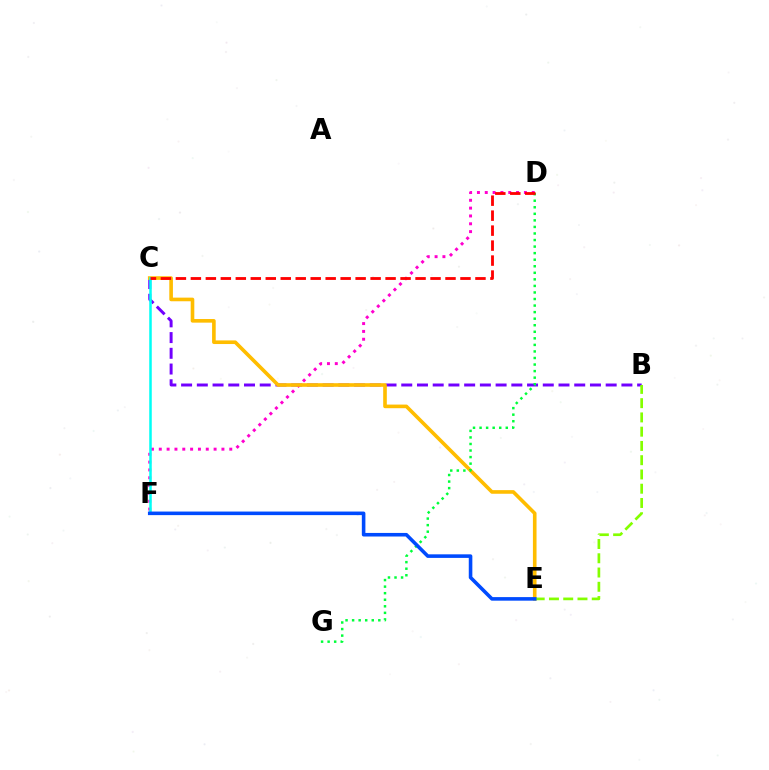{('B', 'C'): [{'color': '#7200ff', 'line_style': 'dashed', 'thickness': 2.14}], ('D', 'F'): [{'color': '#ff00cf', 'line_style': 'dotted', 'thickness': 2.13}], ('C', 'E'): [{'color': '#ffbd00', 'line_style': 'solid', 'thickness': 2.61}], ('B', 'E'): [{'color': '#84ff00', 'line_style': 'dashed', 'thickness': 1.94}], ('D', 'G'): [{'color': '#00ff39', 'line_style': 'dotted', 'thickness': 1.78}], ('C', 'F'): [{'color': '#00fff6', 'line_style': 'solid', 'thickness': 1.82}], ('E', 'F'): [{'color': '#004bff', 'line_style': 'solid', 'thickness': 2.57}], ('C', 'D'): [{'color': '#ff0000', 'line_style': 'dashed', 'thickness': 2.03}]}